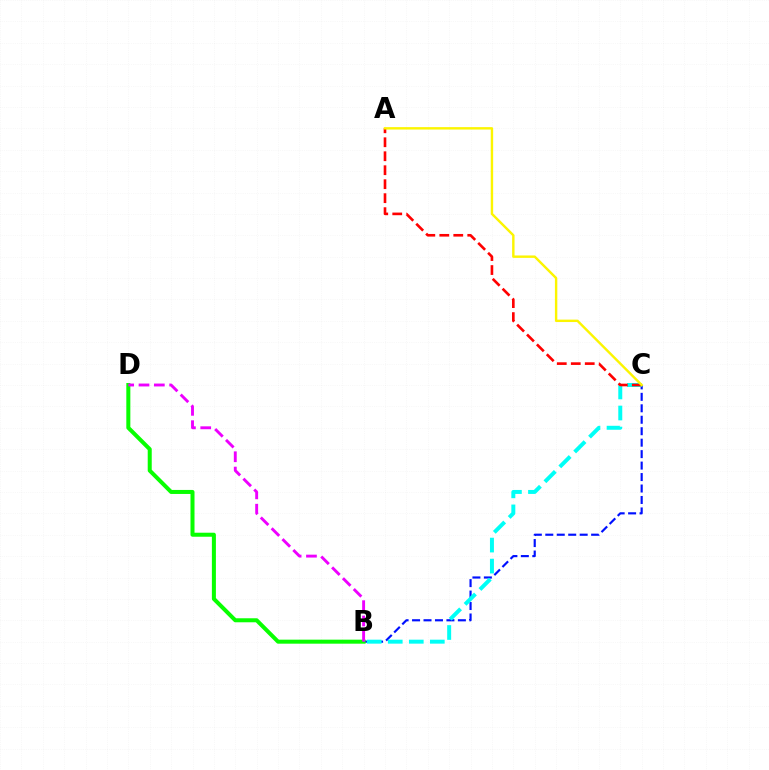{('B', 'C'): [{'color': '#0010ff', 'line_style': 'dashed', 'thickness': 1.56}, {'color': '#00fff6', 'line_style': 'dashed', 'thickness': 2.86}], ('A', 'C'): [{'color': '#ff0000', 'line_style': 'dashed', 'thickness': 1.9}, {'color': '#fcf500', 'line_style': 'solid', 'thickness': 1.74}], ('B', 'D'): [{'color': '#08ff00', 'line_style': 'solid', 'thickness': 2.89}, {'color': '#ee00ff', 'line_style': 'dashed', 'thickness': 2.08}]}